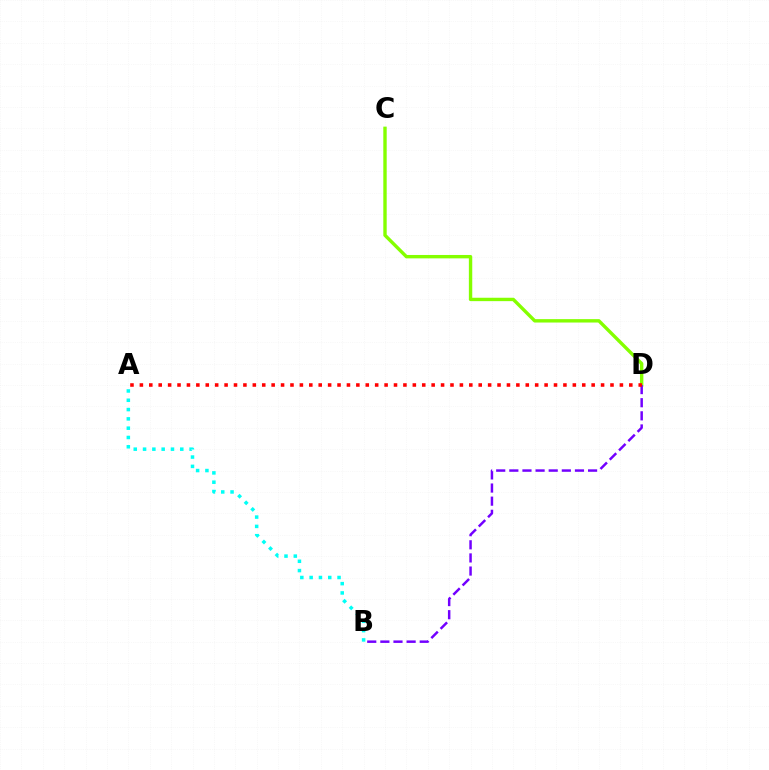{('C', 'D'): [{'color': '#84ff00', 'line_style': 'solid', 'thickness': 2.44}], ('B', 'D'): [{'color': '#7200ff', 'line_style': 'dashed', 'thickness': 1.78}], ('A', 'B'): [{'color': '#00fff6', 'line_style': 'dotted', 'thickness': 2.53}], ('A', 'D'): [{'color': '#ff0000', 'line_style': 'dotted', 'thickness': 2.56}]}